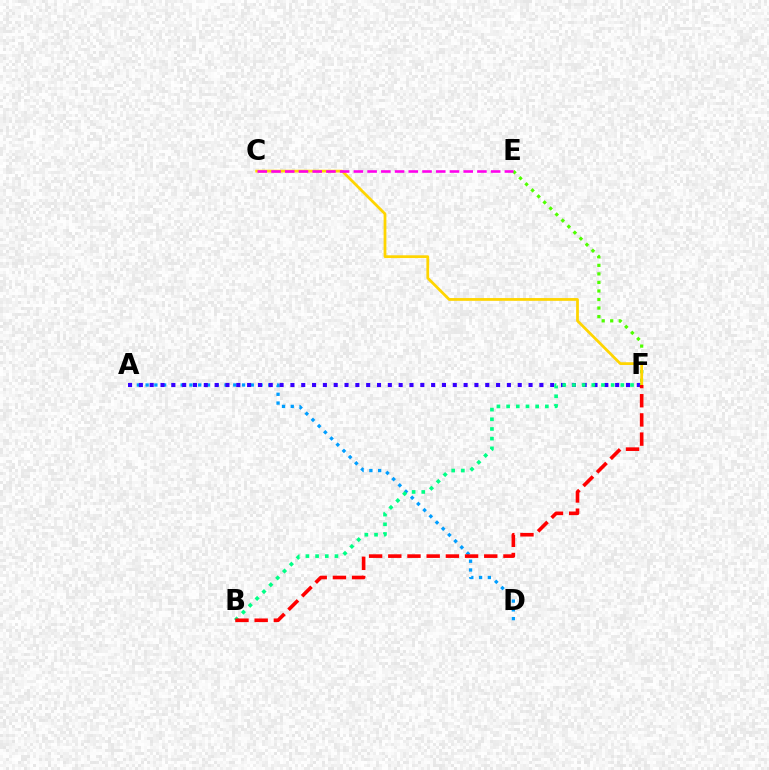{('A', 'D'): [{'color': '#009eff', 'line_style': 'dotted', 'thickness': 2.38}], ('A', 'F'): [{'color': '#3700ff', 'line_style': 'dotted', 'thickness': 2.94}], ('E', 'F'): [{'color': '#4fff00', 'line_style': 'dotted', 'thickness': 2.32}], ('B', 'F'): [{'color': '#00ff86', 'line_style': 'dotted', 'thickness': 2.63}, {'color': '#ff0000', 'line_style': 'dashed', 'thickness': 2.61}], ('C', 'F'): [{'color': '#ffd500', 'line_style': 'solid', 'thickness': 1.99}], ('C', 'E'): [{'color': '#ff00ed', 'line_style': 'dashed', 'thickness': 1.86}]}